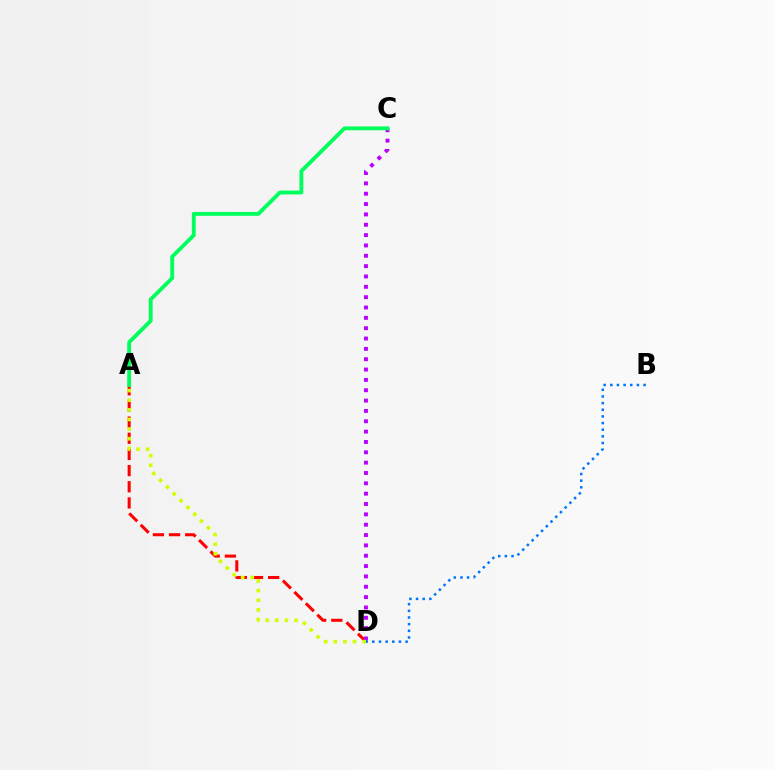{('A', 'D'): [{'color': '#ff0000', 'line_style': 'dashed', 'thickness': 2.2}, {'color': '#d1ff00', 'line_style': 'dotted', 'thickness': 2.61}], ('C', 'D'): [{'color': '#b900ff', 'line_style': 'dotted', 'thickness': 2.81}], ('B', 'D'): [{'color': '#0074ff', 'line_style': 'dotted', 'thickness': 1.81}], ('A', 'C'): [{'color': '#00ff5c', 'line_style': 'solid', 'thickness': 2.77}]}